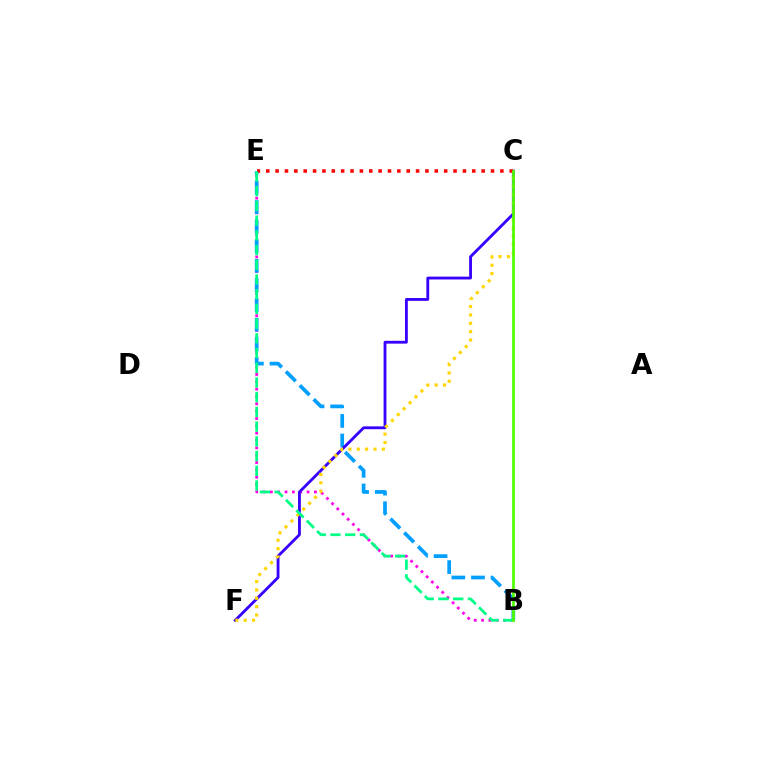{('B', 'E'): [{'color': '#ff00ed', 'line_style': 'dotted', 'thickness': 2.0}, {'color': '#009eff', 'line_style': 'dashed', 'thickness': 2.66}, {'color': '#00ff86', 'line_style': 'dashed', 'thickness': 2.0}], ('C', 'F'): [{'color': '#3700ff', 'line_style': 'solid', 'thickness': 2.04}, {'color': '#ffd500', 'line_style': 'dotted', 'thickness': 2.27}], ('C', 'E'): [{'color': '#ff0000', 'line_style': 'dotted', 'thickness': 2.54}], ('B', 'C'): [{'color': '#4fff00', 'line_style': 'solid', 'thickness': 1.96}]}